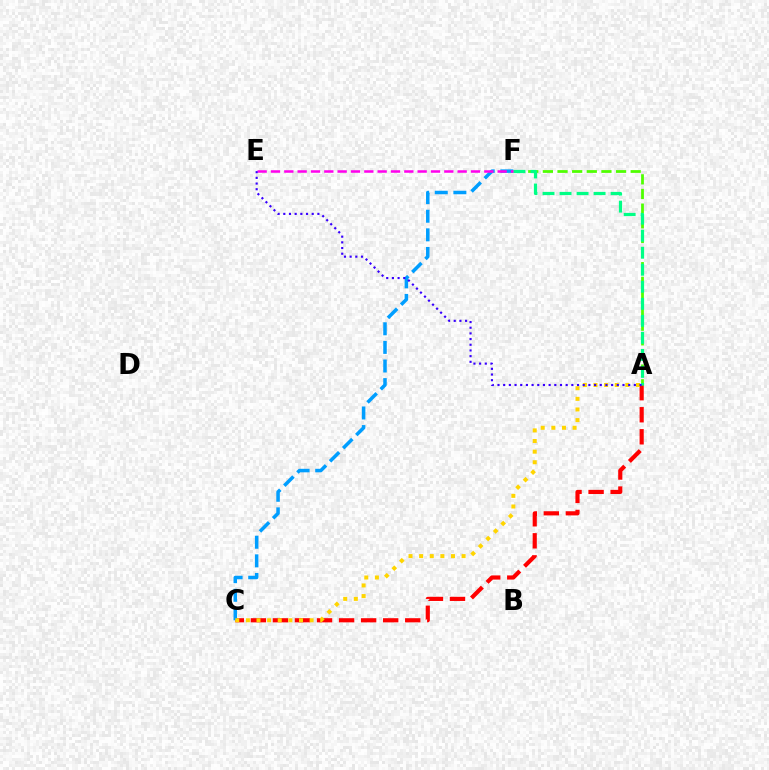{('A', 'C'): [{'color': '#ff0000', 'line_style': 'dashed', 'thickness': 3.0}, {'color': '#ffd500', 'line_style': 'dotted', 'thickness': 2.88}], ('A', 'F'): [{'color': '#4fff00', 'line_style': 'dashed', 'thickness': 1.99}, {'color': '#00ff86', 'line_style': 'dashed', 'thickness': 2.31}], ('C', 'F'): [{'color': '#009eff', 'line_style': 'dashed', 'thickness': 2.53}], ('E', 'F'): [{'color': '#ff00ed', 'line_style': 'dashed', 'thickness': 1.81}], ('A', 'E'): [{'color': '#3700ff', 'line_style': 'dotted', 'thickness': 1.54}]}